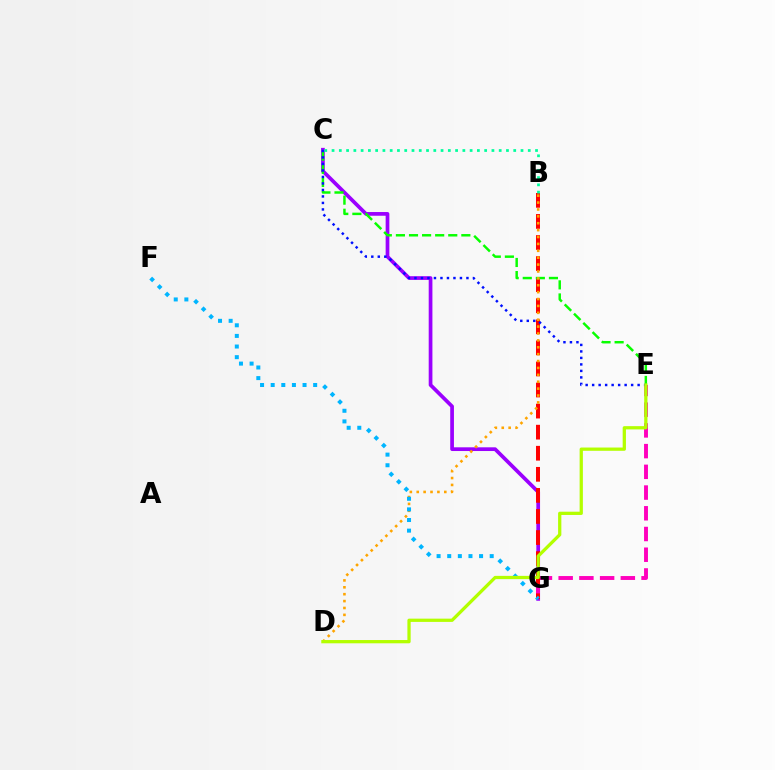{('C', 'G'): [{'color': '#9b00ff', 'line_style': 'solid', 'thickness': 2.67}], ('E', 'G'): [{'color': '#ff00bd', 'line_style': 'dashed', 'thickness': 2.81}], ('B', 'G'): [{'color': '#ff0000', 'line_style': 'dashed', 'thickness': 2.86}], ('C', 'E'): [{'color': '#08ff00', 'line_style': 'dashed', 'thickness': 1.78}, {'color': '#0010ff', 'line_style': 'dotted', 'thickness': 1.77}], ('B', 'D'): [{'color': '#ffa500', 'line_style': 'dotted', 'thickness': 1.87}], ('B', 'C'): [{'color': '#00ff9d', 'line_style': 'dotted', 'thickness': 1.97}], ('F', 'G'): [{'color': '#00b5ff', 'line_style': 'dotted', 'thickness': 2.89}], ('D', 'E'): [{'color': '#b3ff00', 'line_style': 'solid', 'thickness': 2.35}]}